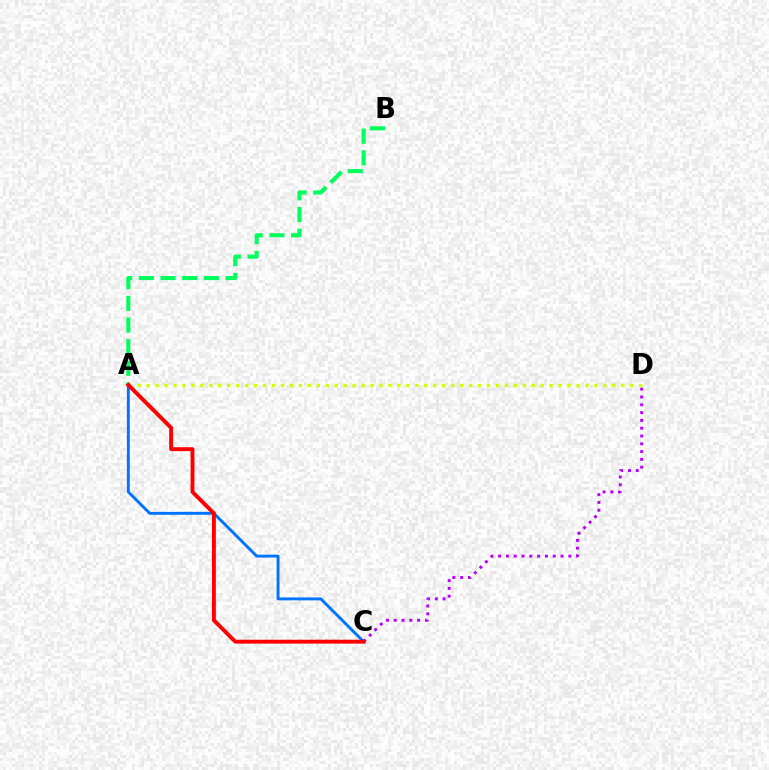{('A', 'C'): [{'color': '#0074ff', 'line_style': 'solid', 'thickness': 2.09}, {'color': '#ff0000', 'line_style': 'solid', 'thickness': 2.81}], ('A', 'B'): [{'color': '#00ff5c', 'line_style': 'dashed', 'thickness': 2.94}], ('A', 'D'): [{'color': '#d1ff00', 'line_style': 'dotted', 'thickness': 2.43}], ('C', 'D'): [{'color': '#b900ff', 'line_style': 'dotted', 'thickness': 2.12}]}